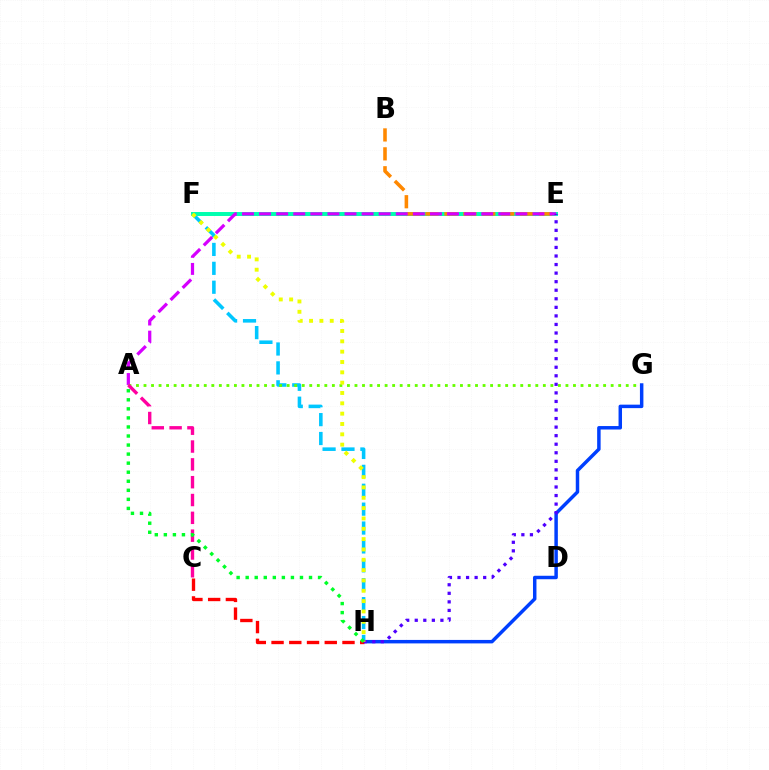{('E', 'F'): [{'color': '#00ffaf', 'line_style': 'solid', 'thickness': 2.86}], ('B', 'E'): [{'color': '#ff8800', 'line_style': 'dashed', 'thickness': 2.57}], ('F', 'H'): [{'color': '#00c7ff', 'line_style': 'dashed', 'thickness': 2.57}, {'color': '#eeff00', 'line_style': 'dotted', 'thickness': 2.81}], ('A', 'E'): [{'color': '#d600ff', 'line_style': 'dashed', 'thickness': 2.32}], ('A', 'G'): [{'color': '#66ff00', 'line_style': 'dotted', 'thickness': 2.05}], ('G', 'H'): [{'color': '#003fff', 'line_style': 'solid', 'thickness': 2.5}], ('C', 'H'): [{'color': '#ff0000', 'line_style': 'dashed', 'thickness': 2.41}], ('A', 'C'): [{'color': '#ff00a0', 'line_style': 'dashed', 'thickness': 2.42}], ('E', 'H'): [{'color': '#4f00ff', 'line_style': 'dotted', 'thickness': 2.32}], ('A', 'H'): [{'color': '#00ff27', 'line_style': 'dotted', 'thickness': 2.46}]}